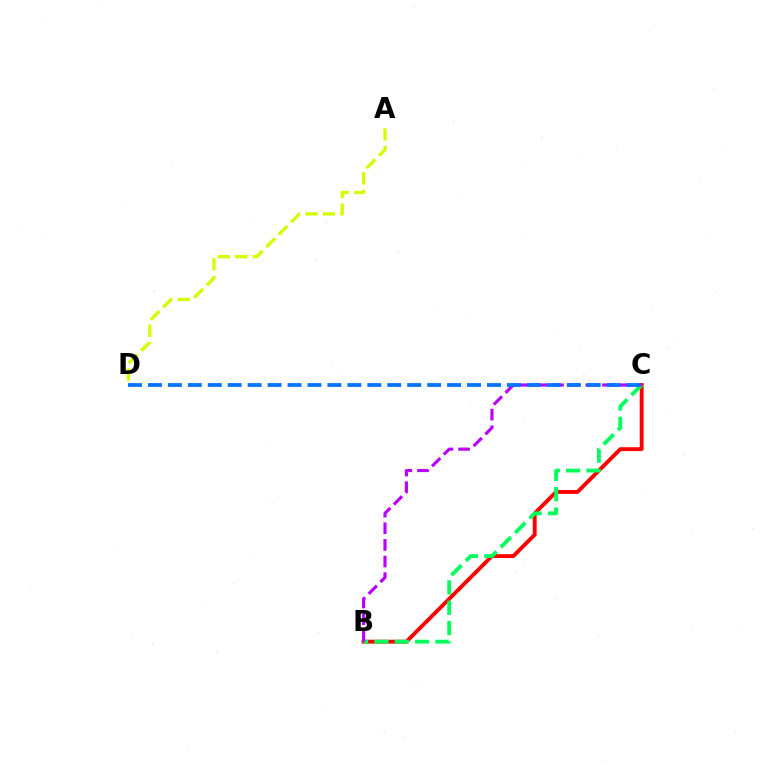{('B', 'C'): [{'color': '#ff0000', 'line_style': 'solid', 'thickness': 2.79}, {'color': '#00ff5c', 'line_style': 'dashed', 'thickness': 2.76}, {'color': '#b900ff', 'line_style': 'dashed', 'thickness': 2.26}], ('A', 'D'): [{'color': '#d1ff00', 'line_style': 'dashed', 'thickness': 2.39}], ('C', 'D'): [{'color': '#0074ff', 'line_style': 'dashed', 'thickness': 2.71}]}